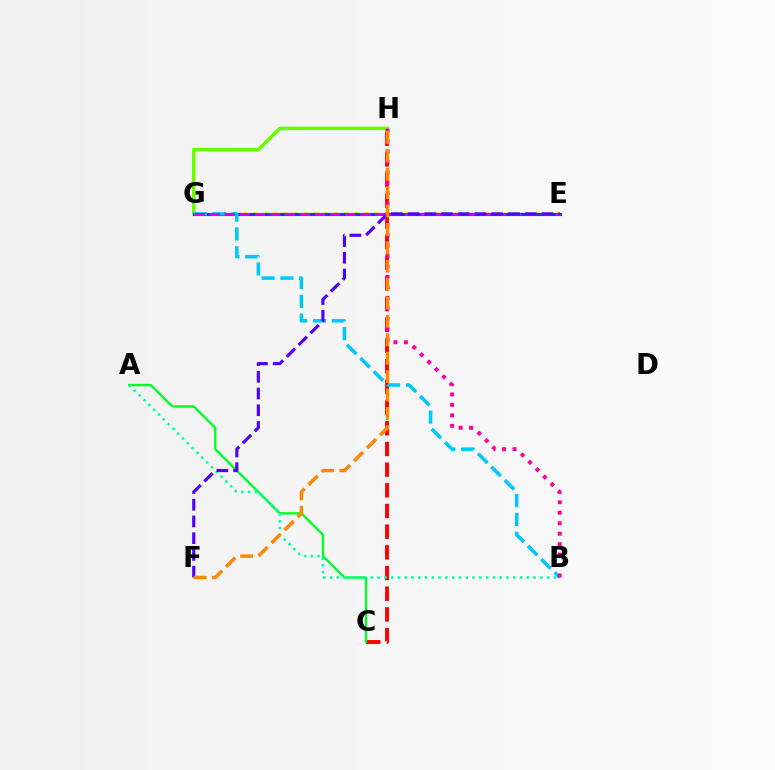{('C', 'H'): [{'color': '#ff0000', 'line_style': 'dashed', 'thickness': 2.81}], ('A', 'C'): [{'color': '#00ff27', 'line_style': 'solid', 'thickness': 1.7}], ('G', 'H'): [{'color': '#66ff00', 'line_style': 'solid', 'thickness': 2.5}], ('E', 'G'): [{'color': '#eeff00', 'line_style': 'dotted', 'thickness': 2.74}, {'color': '#003fff', 'line_style': 'solid', 'thickness': 2.24}, {'color': '#d600ff', 'line_style': 'dashed', 'thickness': 2.04}], ('B', 'G'): [{'color': '#00c7ff', 'line_style': 'dashed', 'thickness': 2.56}], ('B', 'H'): [{'color': '#ff00a0', 'line_style': 'dotted', 'thickness': 2.84}], ('A', 'B'): [{'color': '#00ffaf', 'line_style': 'dotted', 'thickness': 1.84}], ('E', 'F'): [{'color': '#4f00ff', 'line_style': 'dashed', 'thickness': 2.27}], ('F', 'H'): [{'color': '#ff8800', 'line_style': 'dashed', 'thickness': 2.5}]}